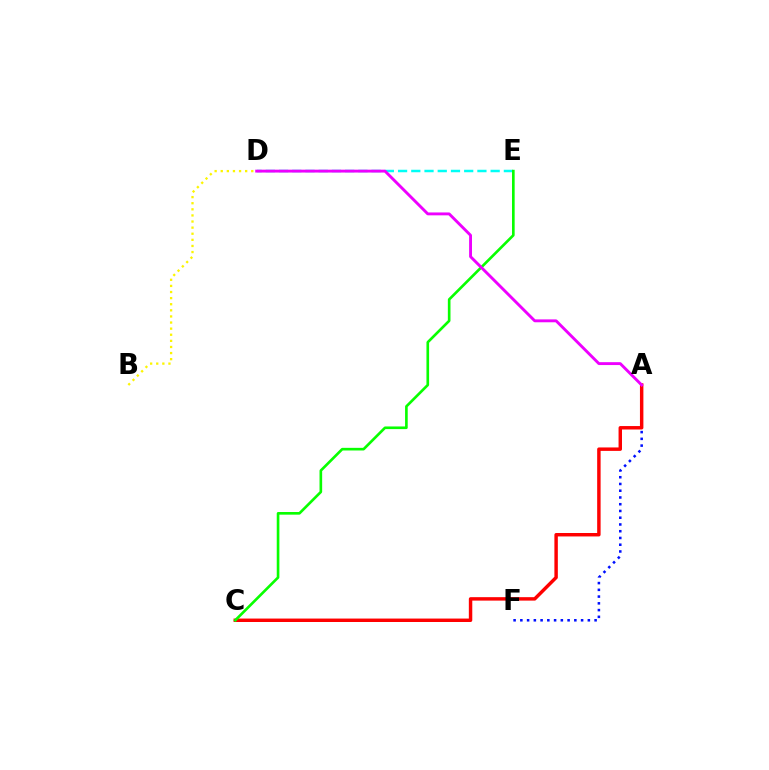{('D', 'E'): [{'color': '#00fff6', 'line_style': 'dashed', 'thickness': 1.8}], ('A', 'F'): [{'color': '#0010ff', 'line_style': 'dotted', 'thickness': 1.83}], ('A', 'C'): [{'color': '#ff0000', 'line_style': 'solid', 'thickness': 2.48}], ('C', 'E'): [{'color': '#08ff00', 'line_style': 'solid', 'thickness': 1.9}], ('B', 'D'): [{'color': '#fcf500', 'line_style': 'dotted', 'thickness': 1.66}], ('A', 'D'): [{'color': '#ee00ff', 'line_style': 'solid', 'thickness': 2.08}]}